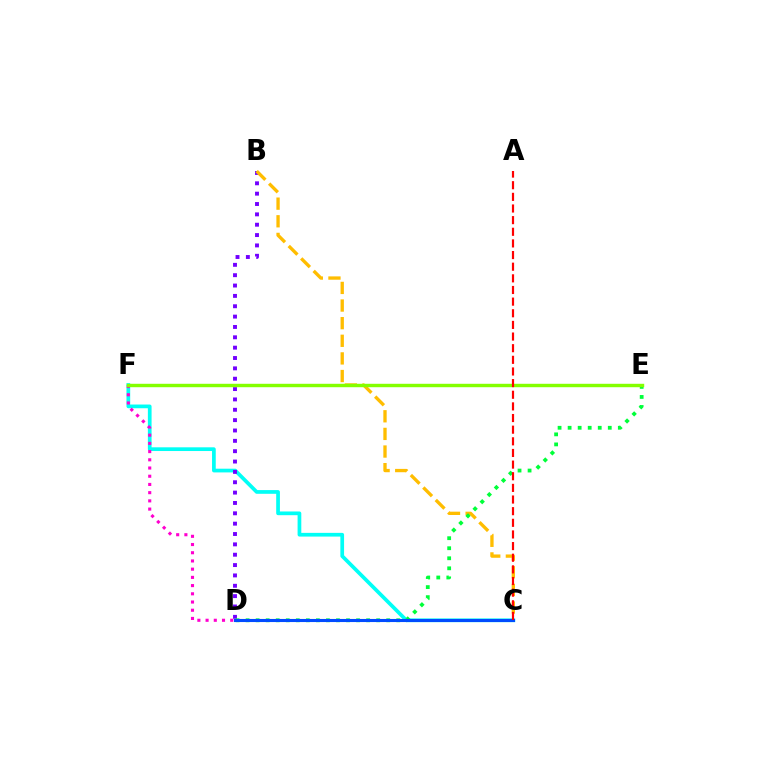{('C', 'F'): [{'color': '#00fff6', 'line_style': 'solid', 'thickness': 2.67}], ('B', 'D'): [{'color': '#7200ff', 'line_style': 'dotted', 'thickness': 2.81}], ('B', 'C'): [{'color': '#ffbd00', 'line_style': 'dashed', 'thickness': 2.39}], ('D', 'F'): [{'color': '#ff00cf', 'line_style': 'dotted', 'thickness': 2.23}], ('D', 'E'): [{'color': '#00ff39', 'line_style': 'dotted', 'thickness': 2.73}], ('E', 'F'): [{'color': '#84ff00', 'line_style': 'solid', 'thickness': 2.46}], ('C', 'D'): [{'color': '#004bff', 'line_style': 'solid', 'thickness': 2.23}], ('A', 'C'): [{'color': '#ff0000', 'line_style': 'dashed', 'thickness': 1.58}]}